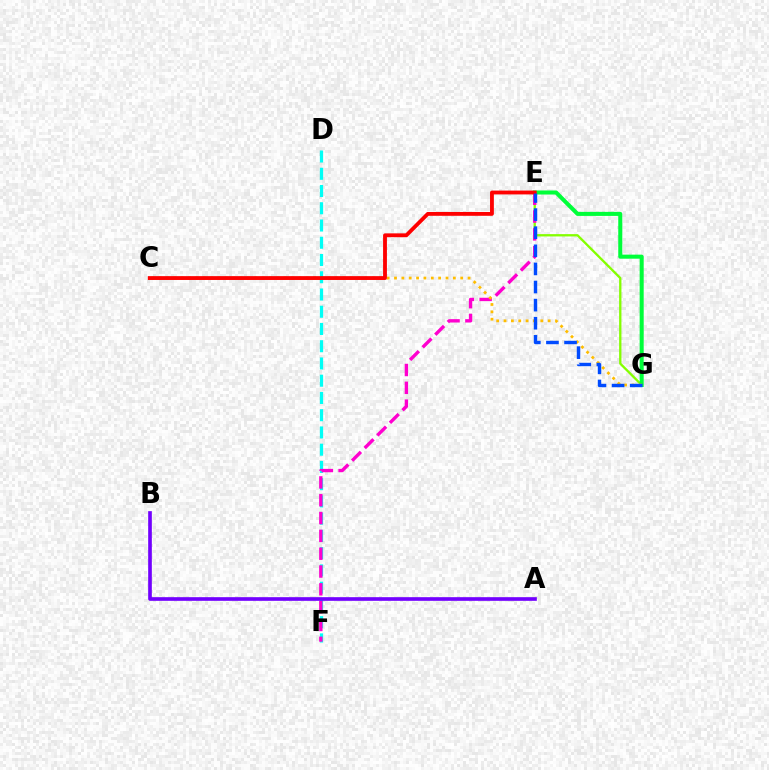{('D', 'F'): [{'color': '#00fff6', 'line_style': 'dashed', 'thickness': 2.34}], ('E', 'G'): [{'color': '#84ff00', 'line_style': 'solid', 'thickness': 1.66}, {'color': '#00ff39', 'line_style': 'solid', 'thickness': 2.91}, {'color': '#004bff', 'line_style': 'dashed', 'thickness': 2.46}], ('E', 'F'): [{'color': '#ff00cf', 'line_style': 'dashed', 'thickness': 2.42}], ('C', 'G'): [{'color': '#ffbd00', 'line_style': 'dotted', 'thickness': 2.0}], ('A', 'B'): [{'color': '#7200ff', 'line_style': 'solid', 'thickness': 2.63}], ('C', 'E'): [{'color': '#ff0000', 'line_style': 'solid', 'thickness': 2.76}]}